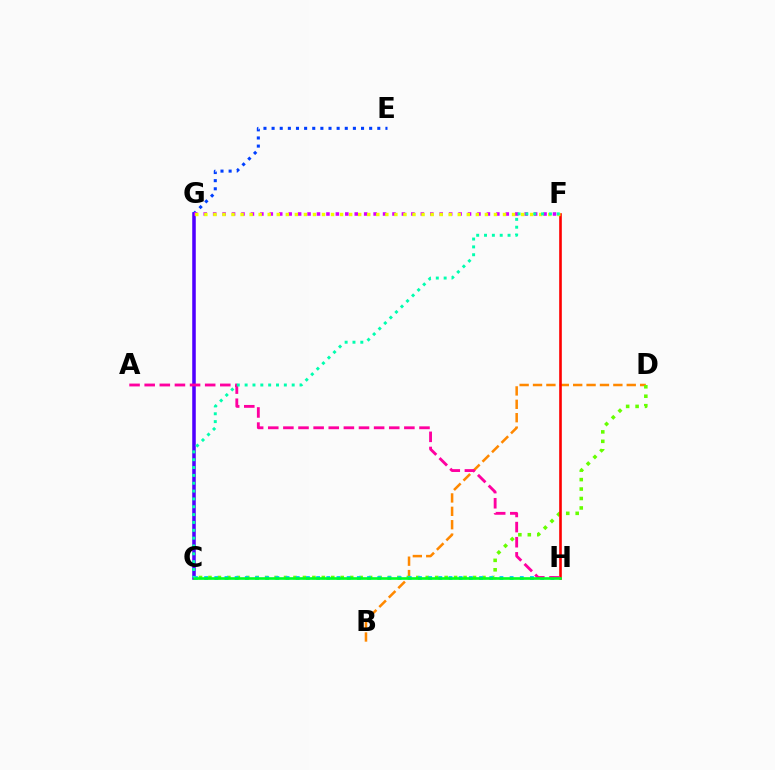{('E', 'G'): [{'color': '#003fff', 'line_style': 'dotted', 'thickness': 2.21}], ('C', 'G'): [{'color': '#4f00ff', 'line_style': 'solid', 'thickness': 2.55}], ('B', 'D'): [{'color': '#ff8800', 'line_style': 'dashed', 'thickness': 1.82}], ('F', 'G'): [{'color': '#d600ff', 'line_style': 'dotted', 'thickness': 2.56}, {'color': '#eeff00', 'line_style': 'dotted', 'thickness': 2.46}], ('C', 'D'): [{'color': '#66ff00', 'line_style': 'dotted', 'thickness': 2.57}], ('C', 'H'): [{'color': '#00c7ff', 'line_style': 'dotted', 'thickness': 2.77}, {'color': '#00ff27', 'line_style': 'solid', 'thickness': 1.9}], ('F', 'H'): [{'color': '#ff0000', 'line_style': 'solid', 'thickness': 1.89}], ('A', 'H'): [{'color': '#ff00a0', 'line_style': 'dashed', 'thickness': 2.05}], ('C', 'F'): [{'color': '#00ffaf', 'line_style': 'dotted', 'thickness': 2.13}]}